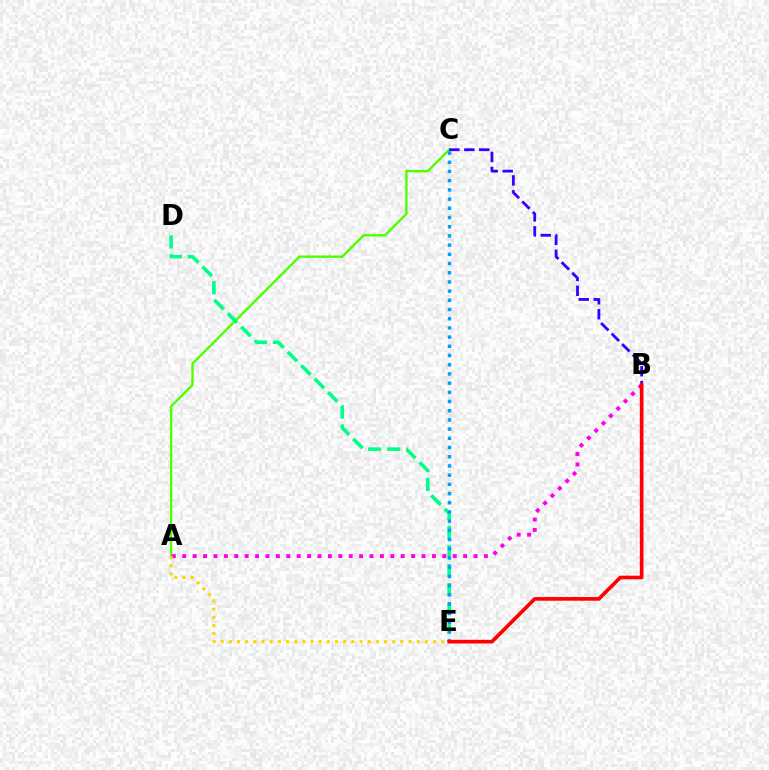{('A', 'C'): [{'color': '#4fff00', 'line_style': 'solid', 'thickness': 1.73}], ('D', 'E'): [{'color': '#00ff86', 'line_style': 'dashed', 'thickness': 2.58}], ('A', 'B'): [{'color': '#ff00ed', 'line_style': 'dotted', 'thickness': 2.83}], ('B', 'C'): [{'color': '#3700ff', 'line_style': 'dashed', 'thickness': 2.03}], ('C', 'E'): [{'color': '#009eff', 'line_style': 'dotted', 'thickness': 2.5}], ('B', 'E'): [{'color': '#ff0000', 'line_style': 'solid', 'thickness': 2.63}], ('A', 'E'): [{'color': '#ffd500', 'line_style': 'dotted', 'thickness': 2.22}]}